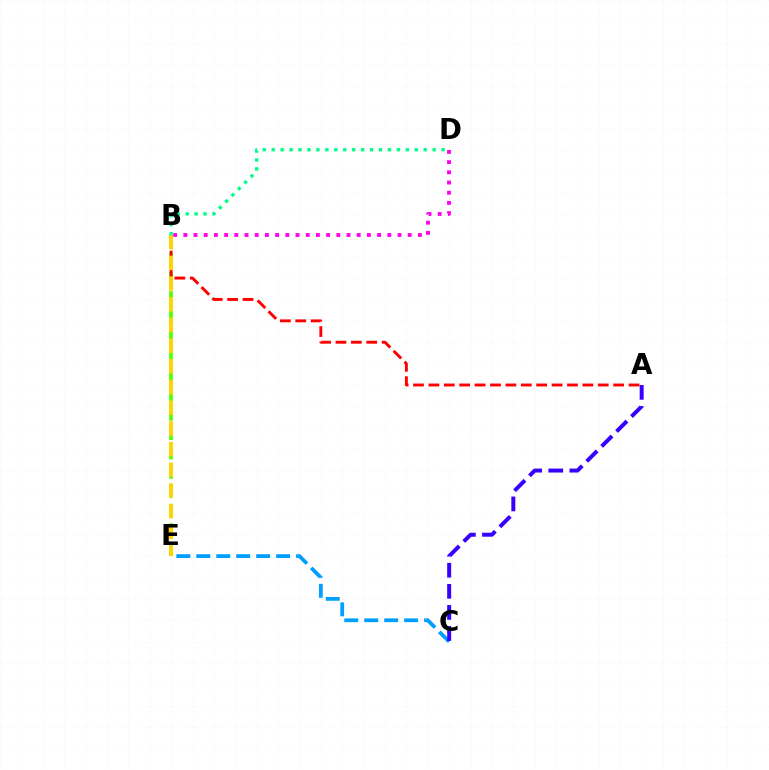{('C', 'E'): [{'color': '#009eff', 'line_style': 'dashed', 'thickness': 2.71}], ('B', 'E'): [{'color': '#4fff00', 'line_style': 'dashed', 'thickness': 2.63}, {'color': '#ffd500', 'line_style': 'dashed', 'thickness': 2.81}], ('A', 'B'): [{'color': '#ff0000', 'line_style': 'dashed', 'thickness': 2.09}], ('B', 'D'): [{'color': '#ff00ed', 'line_style': 'dotted', 'thickness': 2.77}, {'color': '#00ff86', 'line_style': 'dotted', 'thickness': 2.43}], ('A', 'C'): [{'color': '#3700ff', 'line_style': 'dashed', 'thickness': 2.86}]}